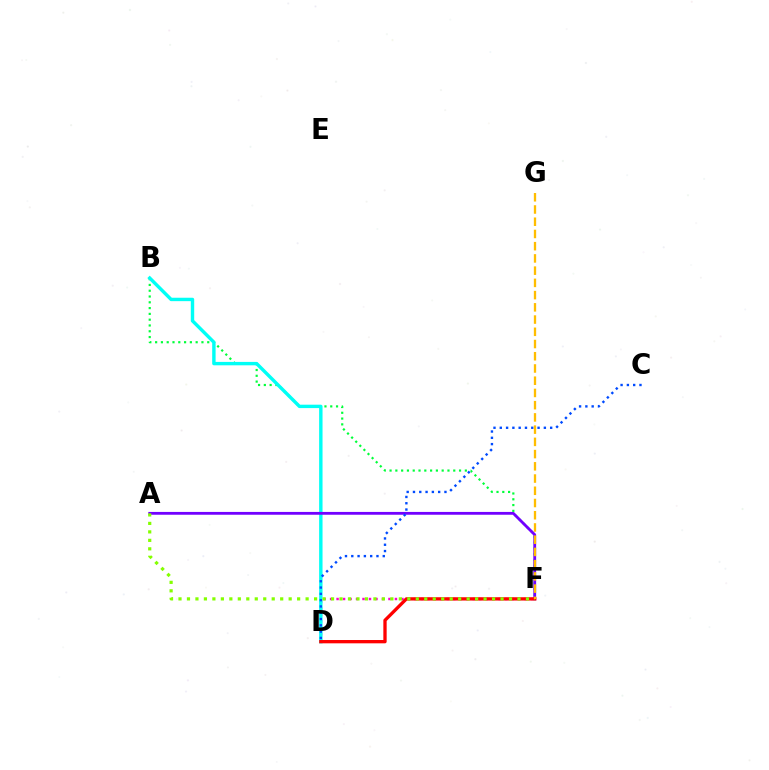{('D', 'F'): [{'color': '#ff00cf', 'line_style': 'dotted', 'thickness': 1.76}, {'color': '#ff0000', 'line_style': 'solid', 'thickness': 2.38}], ('B', 'F'): [{'color': '#00ff39', 'line_style': 'dotted', 'thickness': 1.57}], ('B', 'D'): [{'color': '#00fff6', 'line_style': 'solid', 'thickness': 2.45}], ('A', 'F'): [{'color': '#7200ff', 'line_style': 'solid', 'thickness': 2.02}, {'color': '#84ff00', 'line_style': 'dotted', 'thickness': 2.3}], ('C', 'D'): [{'color': '#004bff', 'line_style': 'dotted', 'thickness': 1.71}], ('F', 'G'): [{'color': '#ffbd00', 'line_style': 'dashed', 'thickness': 1.66}]}